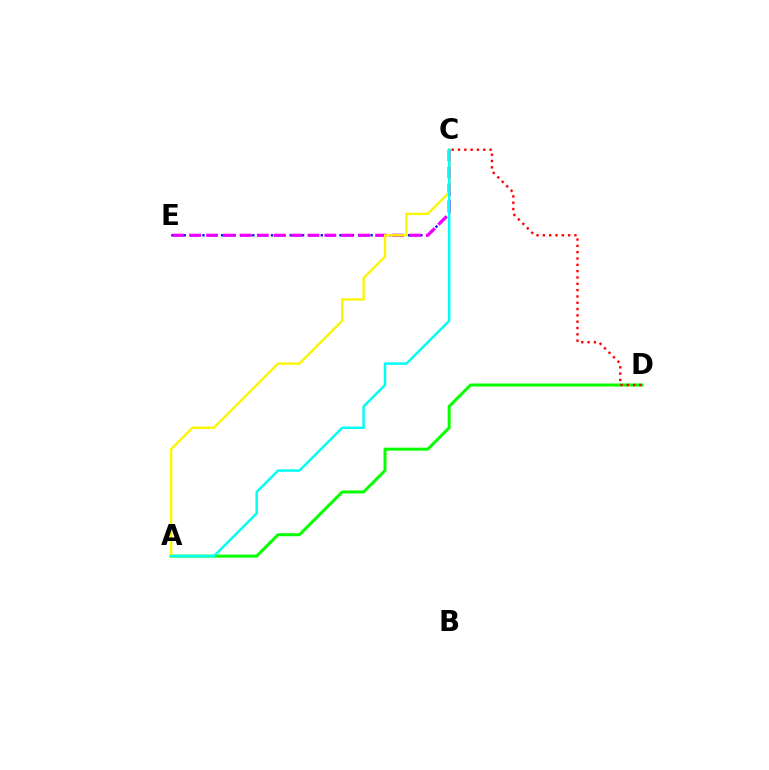{('A', 'D'): [{'color': '#08ff00', 'line_style': 'solid', 'thickness': 2.17}], ('C', 'D'): [{'color': '#ff0000', 'line_style': 'dotted', 'thickness': 1.72}], ('C', 'E'): [{'color': '#0010ff', 'line_style': 'dotted', 'thickness': 1.69}, {'color': '#ee00ff', 'line_style': 'dashed', 'thickness': 2.3}], ('A', 'C'): [{'color': '#fcf500', 'line_style': 'solid', 'thickness': 1.71}, {'color': '#00fff6', 'line_style': 'solid', 'thickness': 1.77}]}